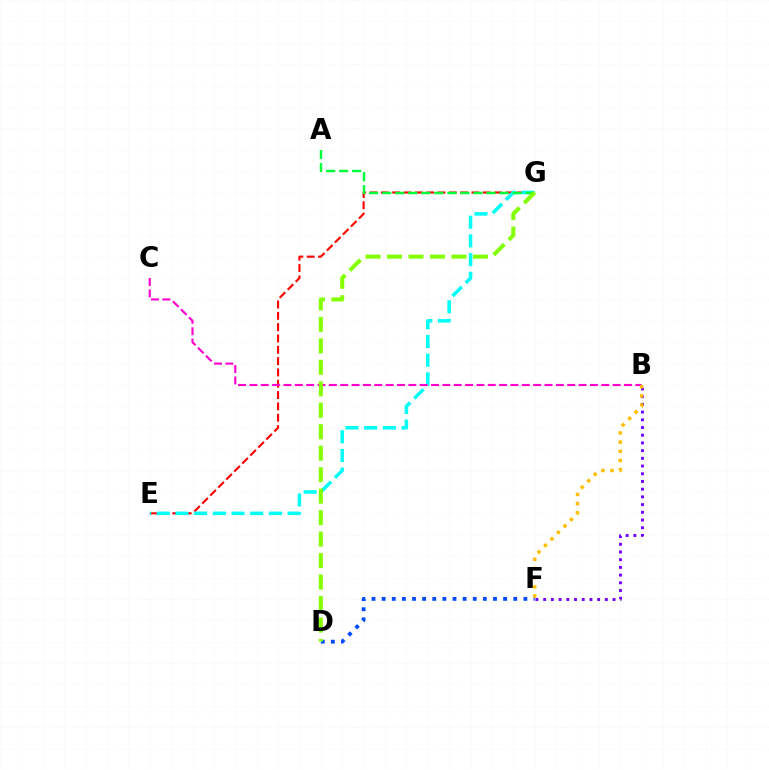{('B', 'F'): [{'color': '#7200ff', 'line_style': 'dotted', 'thickness': 2.09}, {'color': '#ffbd00', 'line_style': 'dotted', 'thickness': 2.49}], ('E', 'G'): [{'color': '#ff0000', 'line_style': 'dashed', 'thickness': 1.54}, {'color': '#00fff6', 'line_style': 'dashed', 'thickness': 2.54}], ('A', 'G'): [{'color': '#00ff39', 'line_style': 'dashed', 'thickness': 1.77}], ('D', 'F'): [{'color': '#004bff', 'line_style': 'dotted', 'thickness': 2.75}], ('B', 'C'): [{'color': '#ff00cf', 'line_style': 'dashed', 'thickness': 1.54}], ('D', 'G'): [{'color': '#84ff00', 'line_style': 'dashed', 'thickness': 2.92}]}